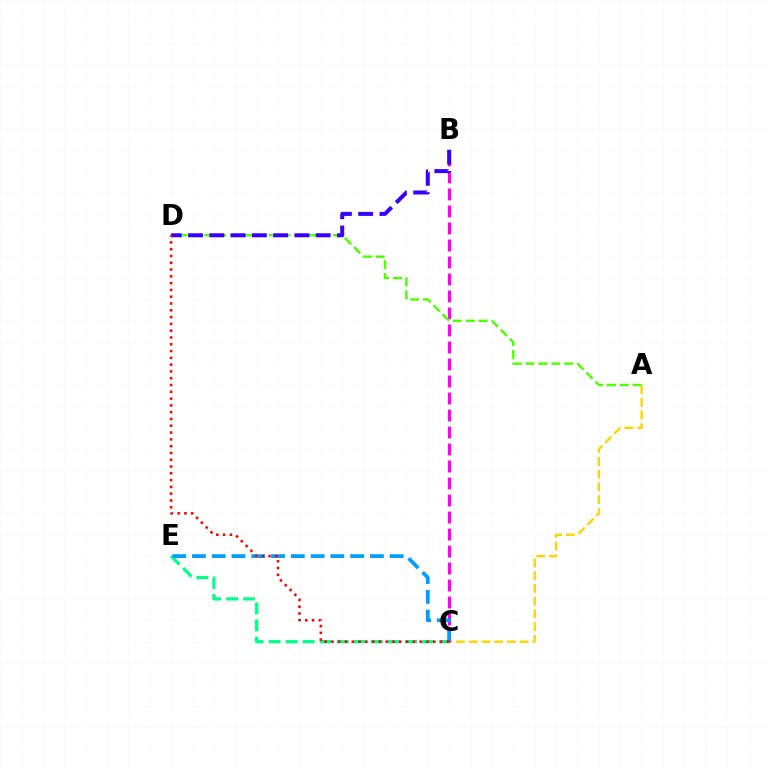{('A', 'C'): [{'color': '#ffd500', 'line_style': 'dashed', 'thickness': 1.73}], ('C', 'E'): [{'color': '#00ff86', 'line_style': 'dashed', 'thickness': 2.32}, {'color': '#009eff', 'line_style': 'dashed', 'thickness': 2.69}], ('B', 'C'): [{'color': '#ff00ed', 'line_style': 'dashed', 'thickness': 2.31}], ('A', 'D'): [{'color': '#4fff00', 'line_style': 'dashed', 'thickness': 1.75}], ('B', 'D'): [{'color': '#3700ff', 'line_style': 'dashed', 'thickness': 2.89}], ('C', 'D'): [{'color': '#ff0000', 'line_style': 'dotted', 'thickness': 1.85}]}